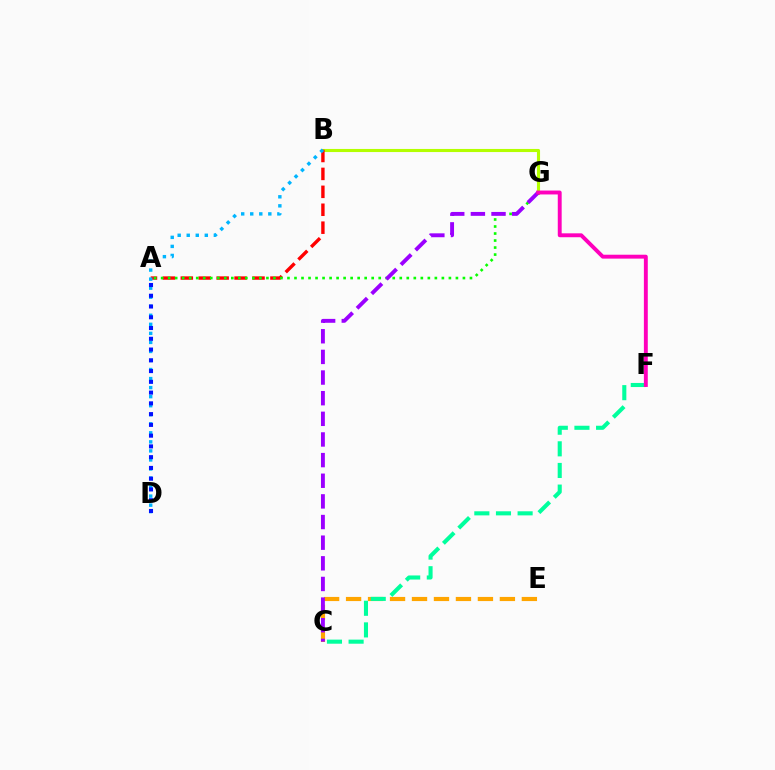{('B', 'G'): [{'color': '#b3ff00', 'line_style': 'solid', 'thickness': 2.23}], ('C', 'E'): [{'color': '#ffa500', 'line_style': 'dashed', 'thickness': 2.98}], ('A', 'B'): [{'color': '#ff0000', 'line_style': 'dashed', 'thickness': 2.44}], ('B', 'D'): [{'color': '#00b5ff', 'line_style': 'dotted', 'thickness': 2.46}], ('A', 'G'): [{'color': '#08ff00', 'line_style': 'dotted', 'thickness': 1.91}], ('C', 'G'): [{'color': '#9b00ff', 'line_style': 'dashed', 'thickness': 2.8}], ('A', 'D'): [{'color': '#0010ff', 'line_style': 'dotted', 'thickness': 2.92}], ('C', 'F'): [{'color': '#00ff9d', 'line_style': 'dashed', 'thickness': 2.94}], ('F', 'G'): [{'color': '#ff00bd', 'line_style': 'solid', 'thickness': 2.81}]}